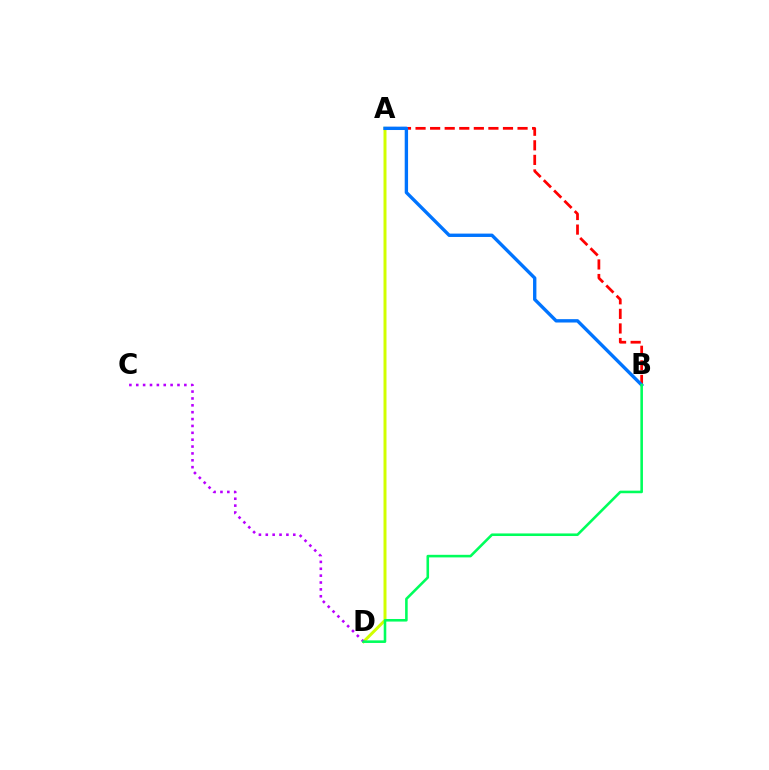{('A', 'D'): [{'color': '#d1ff00', 'line_style': 'solid', 'thickness': 2.15}], ('C', 'D'): [{'color': '#b900ff', 'line_style': 'dotted', 'thickness': 1.87}], ('A', 'B'): [{'color': '#ff0000', 'line_style': 'dashed', 'thickness': 1.98}, {'color': '#0074ff', 'line_style': 'solid', 'thickness': 2.42}], ('B', 'D'): [{'color': '#00ff5c', 'line_style': 'solid', 'thickness': 1.86}]}